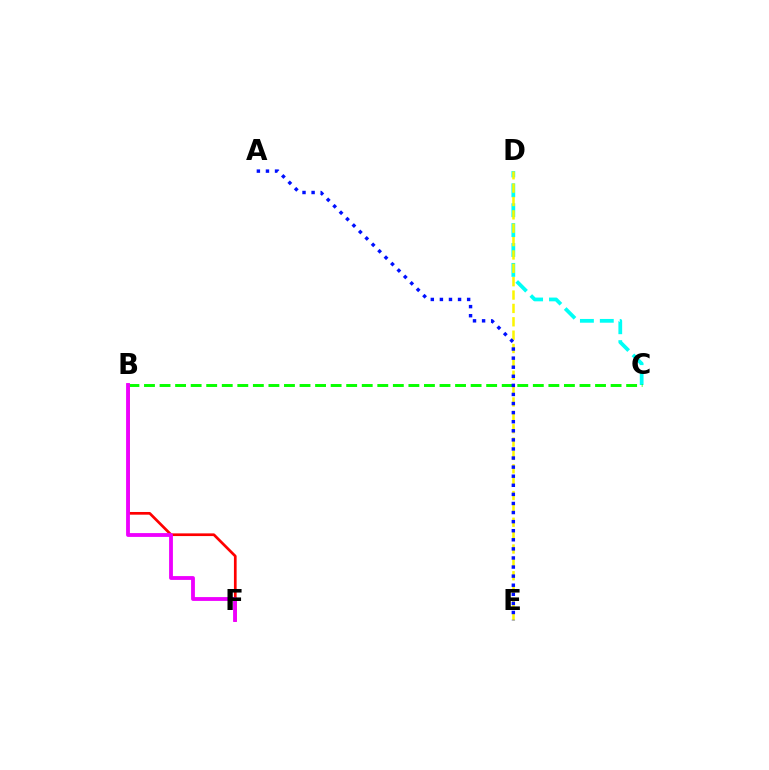{('C', 'D'): [{'color': '#00fff6', 'line_style': 'dashed', 'thickness': 2.7}], ('D', 'E'): [{'color': '#fcf500', 'line_style': 'dashed', 'thickness': 1.82}], ('B', 'F'): [{'color': '#ff0000', 'line_style': 'solid', 'thickness': 1.94}, {'color': '#ee00ff', 'line_style': 'solid', 'thickness': 2.75}], ('B', 'C'): [{'color': '#08ff00', 'line_style': 'dashed', 'thickness': 2.11}], ('A', 'E'): [{'color': '#0010ff', 'line_style': 'dotted', 'thickness': 2.47}]}